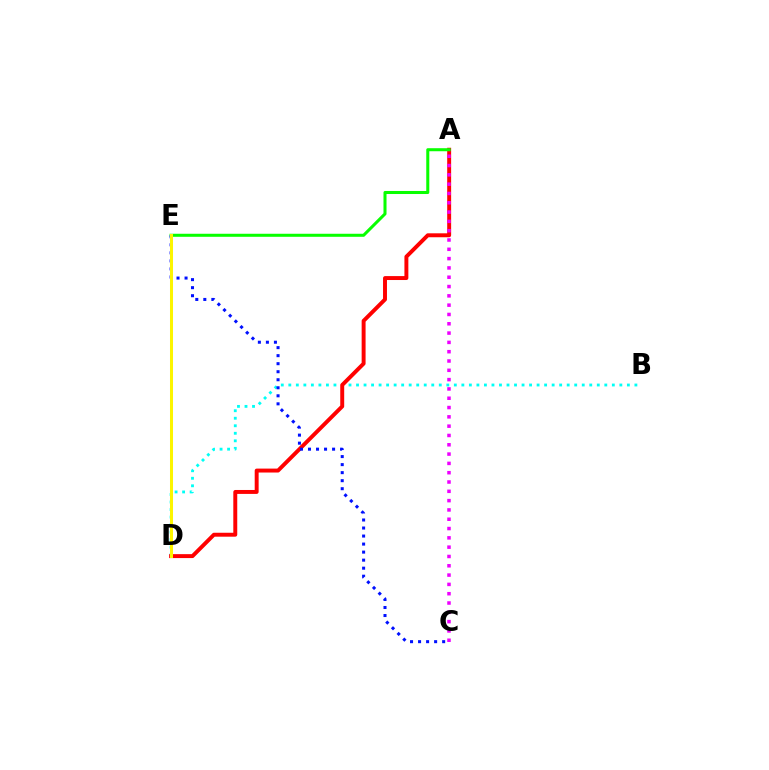{('B', 'D'): [{'color': '#00fff6', 'line_style': 'dotted', 'thickness': 2.04}], ('A', 'D'): [{'color': '#ff0000', 'line_style': 'solid', 'thickness': 2.83}], ('A', 'E'): [{'color': '#08ff00', 'line_style': 'solid', 'thickness': 2.19}], ('A', 'C'): [{'color': '#ee00ff', 'line_style': 'dotted', 'thickness': 2.53}], ('C', 'E'): [{'color': '#0010ff', 'line_style': 'dotted', 'thickness': 2.18}], ('D', 'E'): [{'color': '#fcf500', 'line_style': 'solid', 'thickness': 2.17}]}